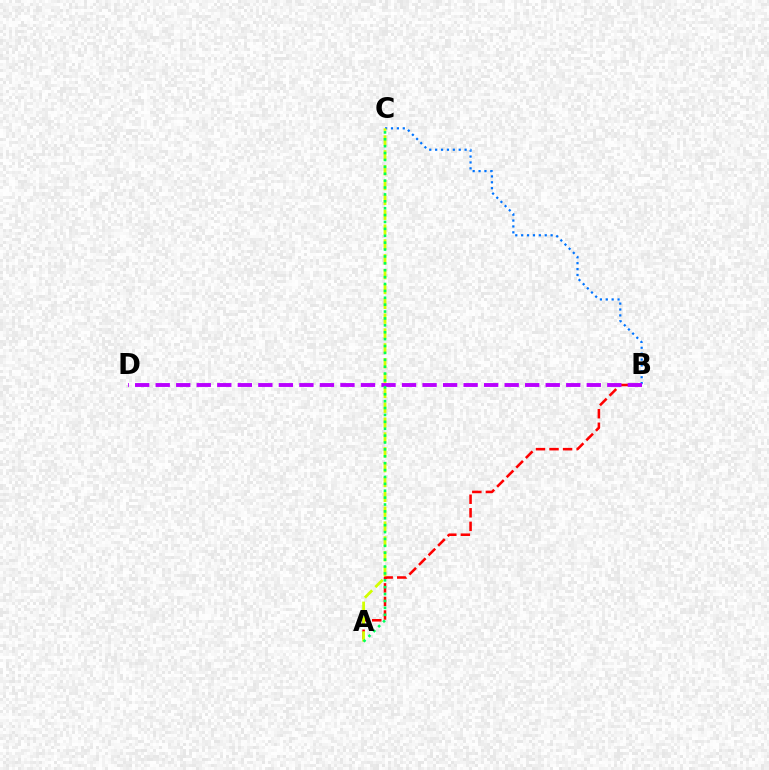{('A', 'B'): [{'color': '#ff0000', 'line_style': 'dashed', 'thickness': 1.84}], ('B', 'C'): [{'color': '#0074ff', 'line_style': 'dotted', 'thickness': 1.6}], ('A', 'C'): [{'color': '#d1ff00', 'line_style': 'dashed', 'thickness': 2.02}, {'color': '#00ff5c', 'line_style': 'dotted', 'thickness': 1.87}], ('B', 'D'): [{'color': '#b900ff', 'line_style': 'dashed', 'thickness': 2.79}]}